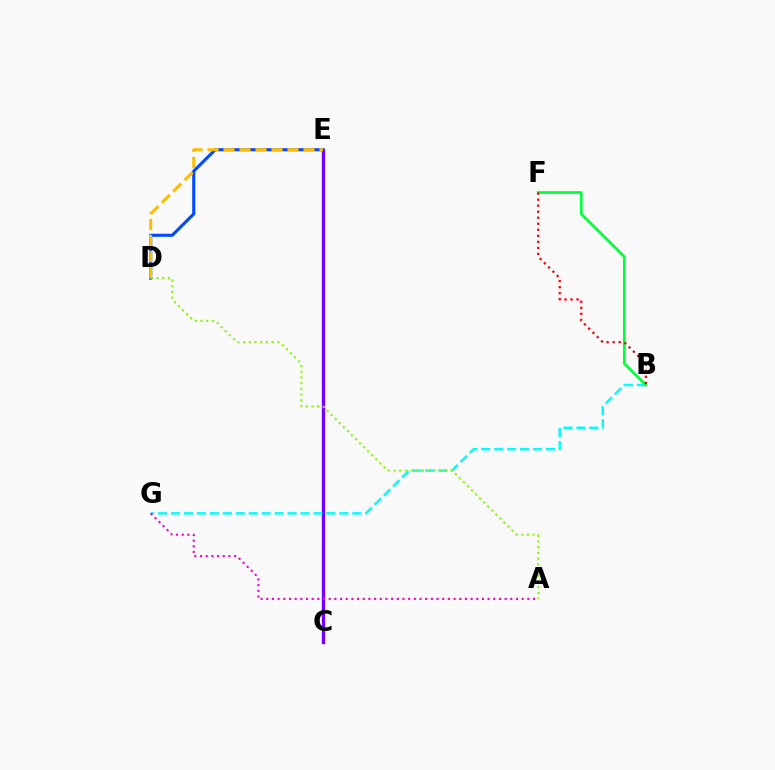{('C', 'E'): [{'color': '#7200ff', 'line_style': 'solid', 'thickness': 2.4}], ('D', 'E'): [{'color': '#004bff', 'line_style': 'solid', 'thickness': 2.23}, {'color': '#ffbd00', 'line_style': 'dashed', 'thickness': 2.17}], ('B', 'G'): [{'color': '#00fff6', 'line_style': 'dashed', 'thickness': 1.76}], ('B', 'F'): [{'color': '#00ff39', 'line_style': 'solid', 'thickness': 1.91}, {'color': '#ff0000', 'line_style': 'dotted', 'thickness': 1.64}], ('A', 'D'): [{'color': '#84ff00', 'line_style': 'dotted', 'thickness': 1.55}], ('A', 'G'): [{'color': '#ff00cf', 'line_style': 'dotted', 'thickness': 1.54}]}